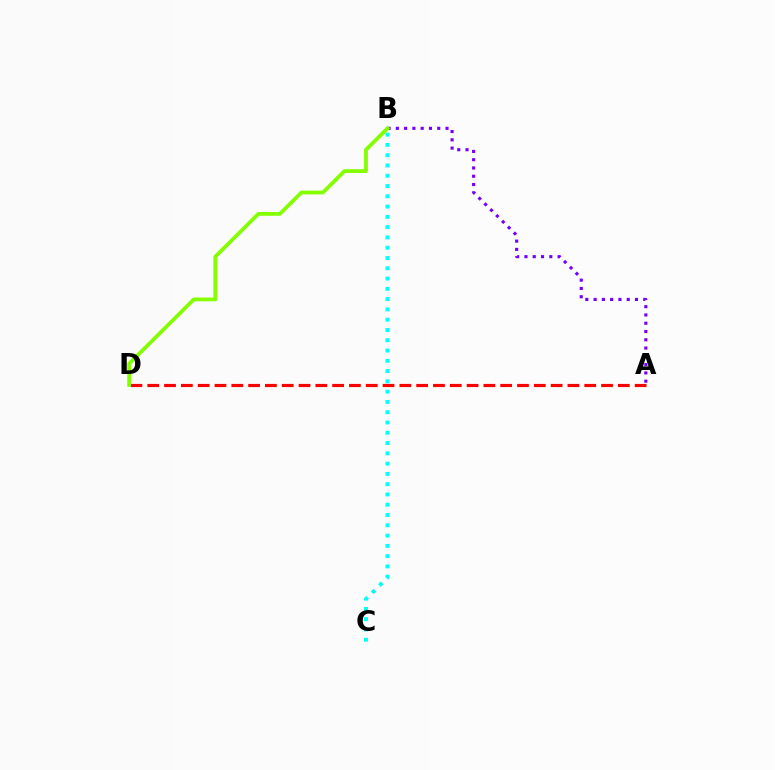{('A', 'D'): [{'color': '#ff0000', 'line_style': 'dashed', 'thickness': 2.28}], ('A', 'B'): [{'color': '#7200ff', 'line_style': 'dotted', 'thickness': 2.25}], ('B', 'C'): [{'color': '#00fff6', 'line_style': 'dotted', 'thickness': 2.79}], ('B', 'D'): [{'color': '#84ff00', 'line_style': 'solid', 'thickness': 2.72}]}